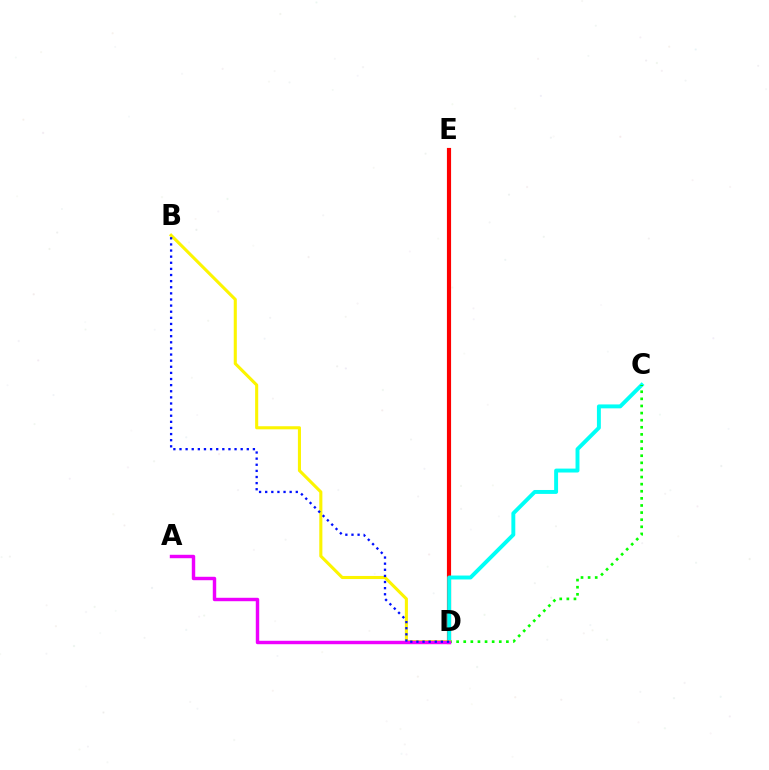{('D', 'E'): [{'color': '#ff0000', 'line_style': 'solid', 'thickness': 2.99}], ('C', 'D'): [{'color': '#00fff6', 'line_style': 'solid', 'thickness': 2.82}, {'color': '#08ff00', 'line_style': 'dotted', 'thickness': 1.93}], ('B', 'D'): [{'color': '#fcf500', 'line_style': 'solid', 'thickness': 2.22}, {'color': '#0010ff', 'line_style': 'dotted', 'thickness': 1.66}], ('A', 'D'): [{'color': '#ee00ff', 'line_style': 'solid', 'thickness': 2.47}]}